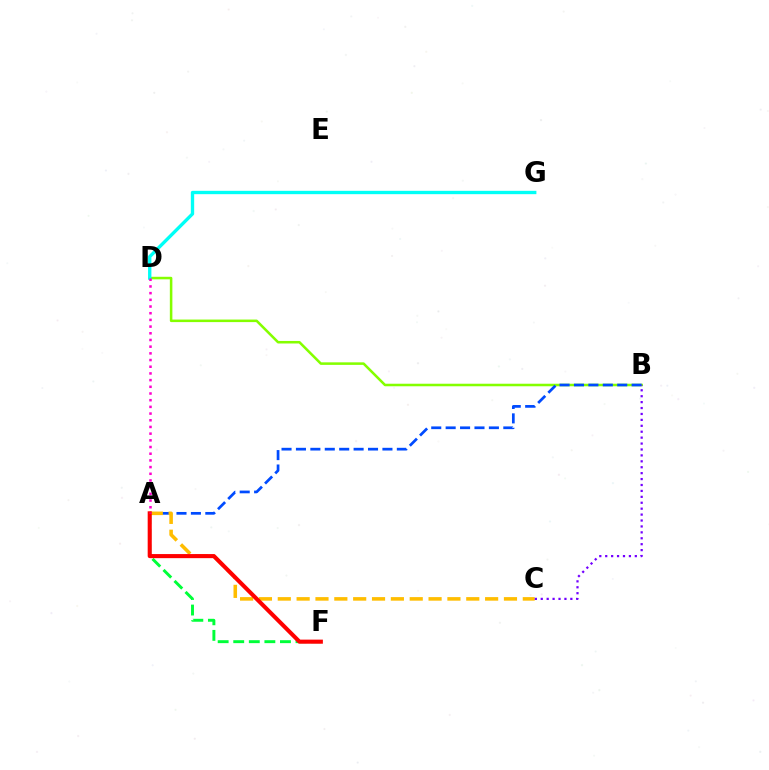{('B', 'D'): [{'color': '#84ff00', 'line_style': 'solid', 'thickness': 1.83}], ('A', 'B'): [{'color': '#004bff', 'line_style': 'dashed', 'thickness': 1.96}], ('A', 'F'): [{'color': '#00ff39', 'line_style': 'dashed', 'thickness': 2.12}, {'color': '#ff0000', 'line_style': 'solid', 'thickness': 2.94}], ('A', 'C'): [{'color': '#ffbd00', 'line_style': 'dashed', 'thickness': 2.56}], ('D', 'G'): [{'color': '#00fff6', 'line_style': 'solid', 'thickness': 2.41}], ('A', 'D'): [{'color': '#ff00cf', 'line_style': 'dotted', 'thickness': 1.82}], ('B', 'C'): [{'color': '#7200ff', 'line_style': 'dotted', 'thickness': 1.61}]}